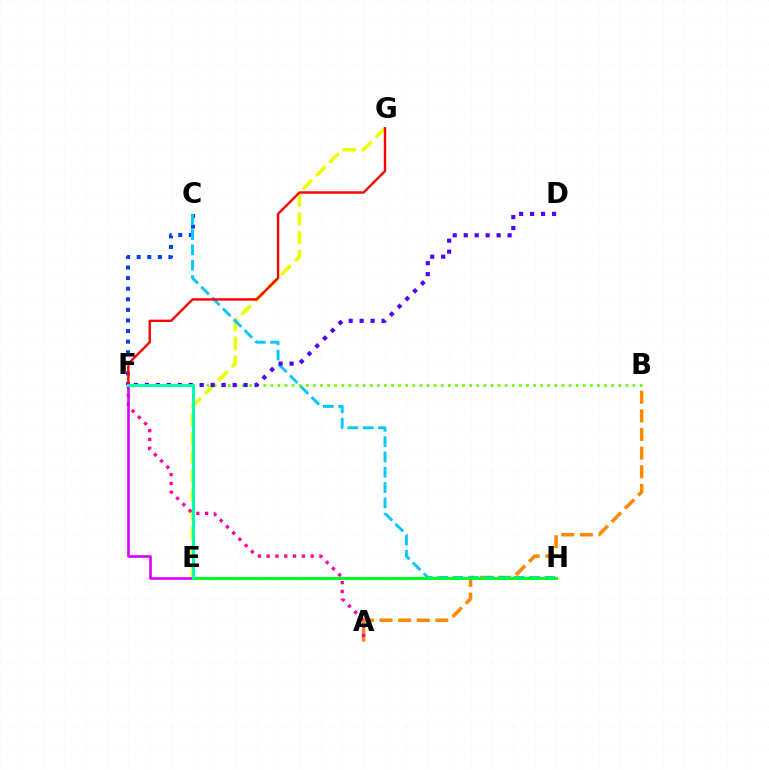{('C', 'F'): [{'color': '#003fff', 'line_style': 'dotted', 'thickness': 2.88}], ('A', 'B'): [{'color': '#ff8800', 'line_style': 'dashed', 'thickness': 2.53}], ('E', 'G'): [{'color': '#eeff00', 'line_style': 'dashed', 'thickness': 2.56}], ('A', 'F'): [{'color': '#ff00a0', 'line_style': 'dotted', 'thickness': 2.39}], ('C', 'H'): [{'color': '#00c7ff', 'line_style': 'dashed', 'thickness': 2.08}], ('F', 'G'): [{'color': '#ff0000', 'line_style': 'solid', 'thickness': 1.73}], ('E', 'F'): [{'color': '#d600ff', 'line_style': 'solid', 'thickness': 1.87}, {'color': '#00ffaf', 'line_style': 'solid', 'thickness': 2.14}], ('E', 'H'): [{'color': '#00ff27', 'line_style': 'solid', 'thickness': 2.2}], ('B', 'F'): [{'color': '#66ff00', 'line_style': 'dotted', 'thickness': 1.93}], ('D', 'F'): [{'color': '#4f00ff', 'line_style': 'dotted', 'thickness': 2.98}]}